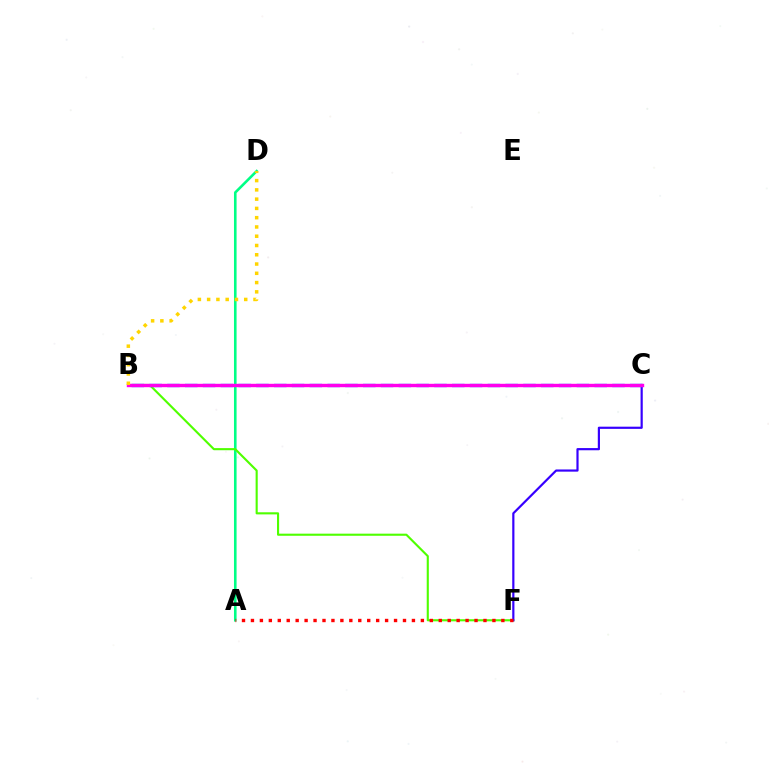{('A', 'D'): [{'color': '#00ff86', 'line_style': 'solid', 'thickness': 1.87}], ('B', 'F'): [{'color': '#4fff00', 'line_style': 'solid', 'thickness': 1.52}], ('C', 'F'): [{'color': '#3700ff', 'line_style': 'solid', 'thickness': 1.58}], ('A', 'F'): [{'color': '#ff0000', 'line_style': 'dotted', 'thickness': 2.43}], ('B', 'C'): [{'color': '#009eff', 'line_style': 'dashed', 'thickness': 2.42}, {'color': '#ff00ed', 'line_style': 'solid', 'thickness': 2.45}], ('B', 'D'): [{'color': '#ffd500', 'line_style': 'dotted', 'thickness': 2.52}]}